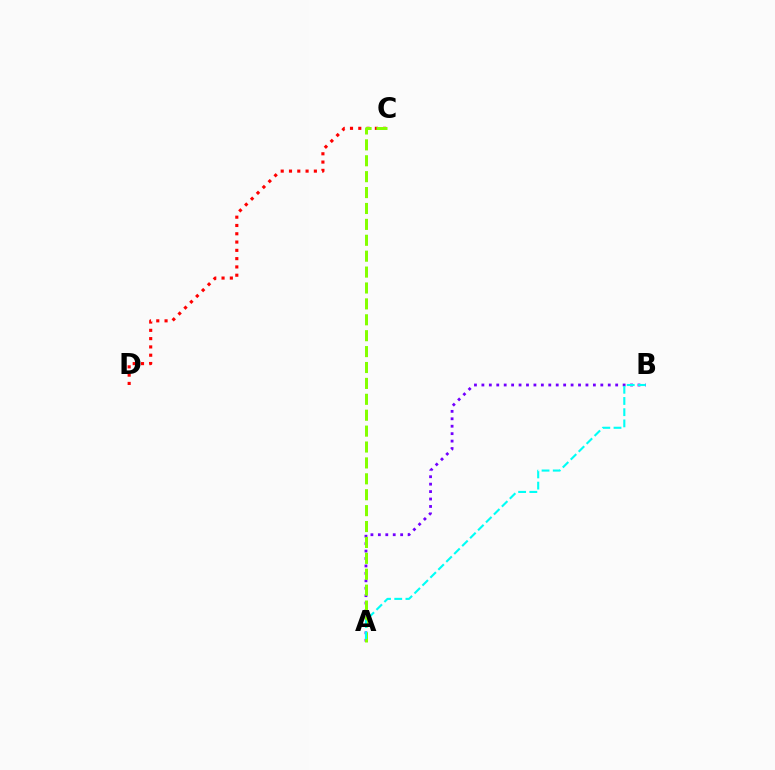{('C', 'D'): [{'color': '#ff0000', 'line_style': 'dotted', 'thickness': 2.25}], ('A', 'B'): [{'color': '#7200ff', 'line_style': 'dotted', 'thickness': 2.02}, {'color': '#00fff6', 'line_style': 'dashed', 'thickness': 1.52}], ('A', 'C'): [{'color': '#84ff00', 'line_style': 'dashed', 'thickness': 2.16}]}